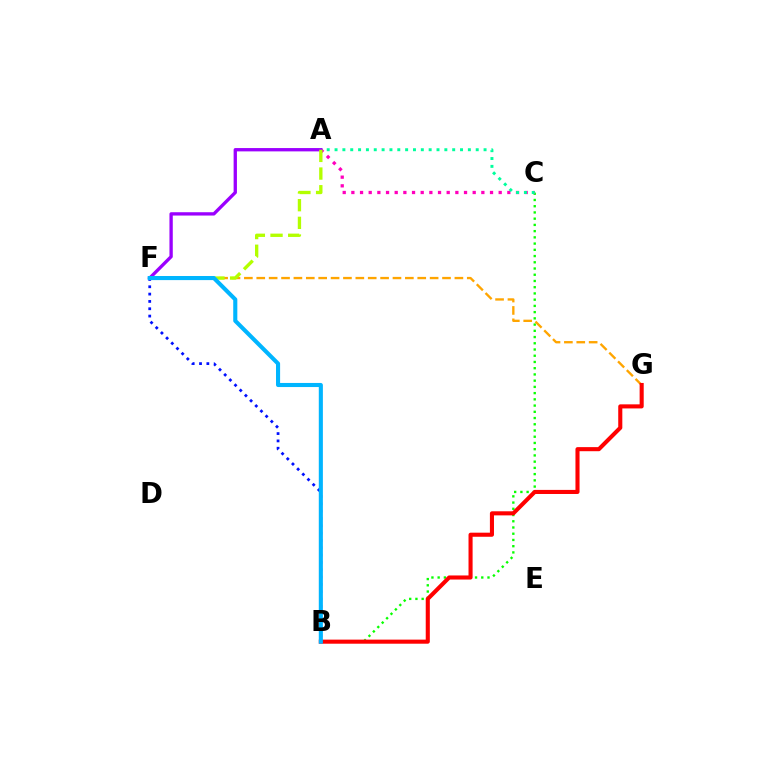{('B', 'C'): [{'color': '#08ff00', 'line_style': 'dotted', 'thickness': 1.69}], ('F', 'G'): [{'color': '#ffa500', 'line_style': 'dashed', 'thickness': 1.68}], ('A', 'C'): [{'color': '#ff00bd', 'line_style': 'dotted', 'thickness': 2.35}, {'color': '#00ff9d', 'line_style': 'dotted', 'thickness': 2.13}], ('B', 'G'): [{'color': '#ff0000', 'line_style': 'solid', 'thickness': 2.94}], ('A', 'F'): [{'color': '#9b00ff', 'line_style': 'solid', 'thickness': 2.39}, {'color': '#b3ff00', 'line_style': 'dashed', 'thickness': 2.4}], ('B', 'F'): [{'color': '#0010ff', 'line_style': 'dotted', 'thickness': 1.99}, {'color': '#00b5ff', 'line_style': 'solid', 'thickness': 2.94}]}